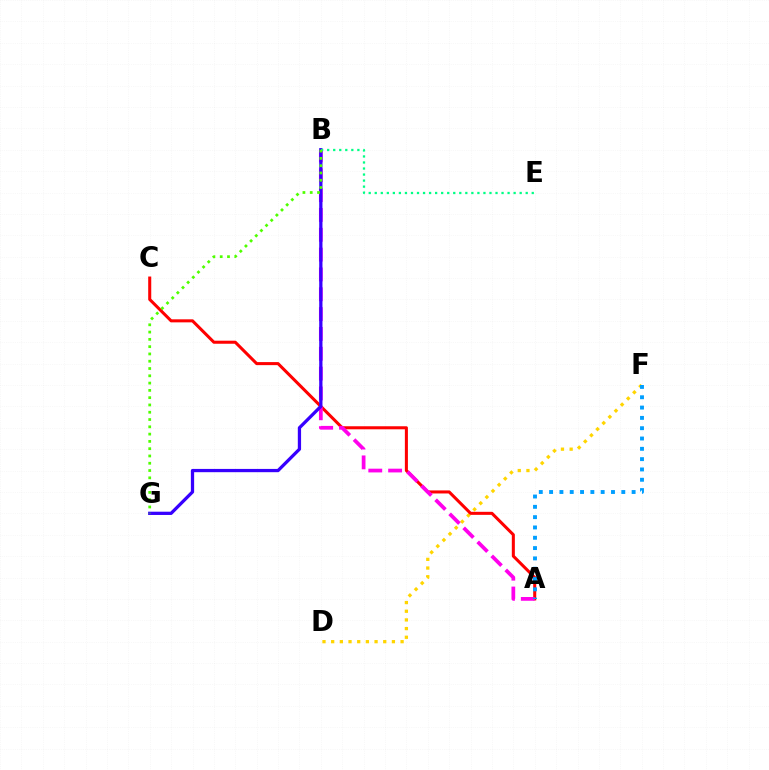{('D', 'F'): [{'color': '#ffd500', 'line_style': 'dotted', 'thickness': 2.36}], ('A', 'C'): [{'color': '#ff0000', 'line_style': 'solid', 'thickness': 2.19}], ('A', 'B'): [{'color': '#ff00ed', 'line_style': 'dashed', 'thickness': 2.69}], ('B', 'G'): [{'color': '#3700ff', 'line_style': 'solid', 'thickness': 2.35}, {'color': '#4fff00', 'line_style': 'dotted', 'thickness': 1.98}], ('B', 'E'): [{'color': '#00ff86', 'line_style': 'dotted', 'thickness': 1.64}], ('A', 'F'): [{'color': '#009eff', 'line_style': 'dotted', 'thickness': 2.8}]}